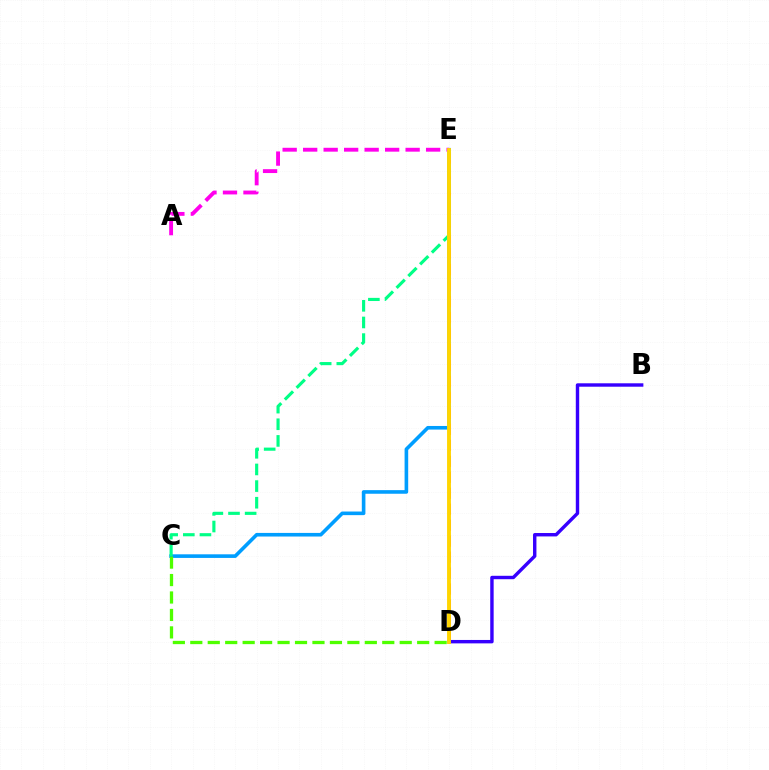{('C', 'E'): [{'color': '#009eff', 'line_style': 'solid', 'thickness': 2.6}, {'color': '#00ff86', 'line_style': 'dashed', 'thickness': 2.26}], ('A', 'E'): [{'color': '#ff00ed', 'line_style': 'dashed', 'thickness': 2.78}], ('D', 'E'): [{'color': '#ff0000', 'line_style': 'dashed', 'thickness': 2.17}, {'color': '#ffd500', 'line_style': 'solid', 'thickness': 2.79}], ('B', 'D'): [{'color': '#3700ff', 'line_style': 'solid', 'thickness': 2.46}], ('C', 'D'): [{'color': '#4fff00', 'line_style': 'dashed', 'thickness': 2.37}]}